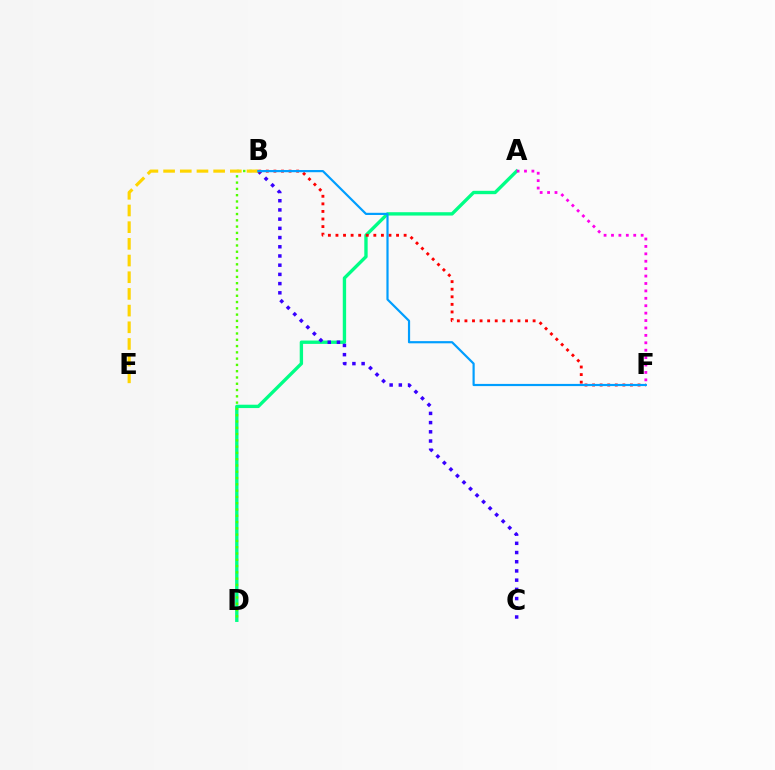{('A', 'D'): [{'color': '#00ff86', 'line_style': 'solid', 'thickness': 2.42}], ('B', 'C'): [{'color': '#3700ff', 'line_style': 'dotted', 'thickness': 2.5}], ('B', 'D'): [{'color': '#4fff00', 'line_style': 'dotted', 'thickness': 1.71}], ('B', 'E'): [{'color': '#ffd500', 'line_style': 'dashed', 'thickness': 2.27}], ('B', 'F'): [{'color': '#ff0000', 'line_style': 'dotted', 'thickness': 2.06}, {'color': '#009eff', 'line_style': 'solid', 'thickness': 1.57}], ('A', 'F'): [{'color': '#ff00ed', 'line_style': 'dotted', 'thickness': 2.01}]}